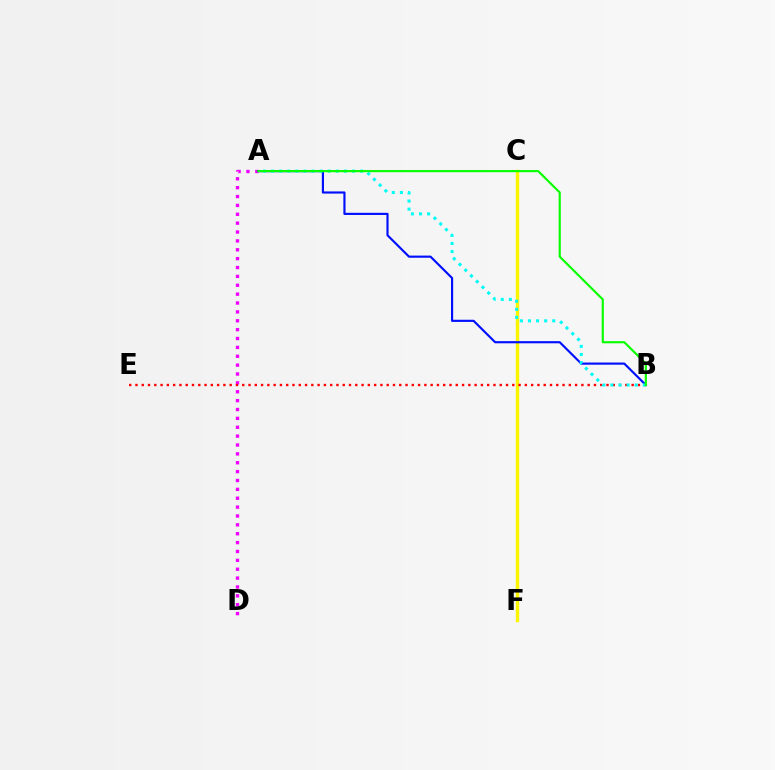{('A', 'D'): [{'color': '#ee00ff', 'line_style': 'dotted', 'thickness': 2.41}], ('C', 'F'): [{'color': '#fcf500', 'line_style': 'solid', 'thickness': 2.44}], ('B', 'E'): [{'color': '#ff0000', 'line_style': 'dotted', 'thickness': 1.71}], ('A', 'B'): [{'color': '#0010ff', 'line_style': 'solid', 'thickness': 1.55}, {'color': '#00fff6', 'line_style': 'dotted', 'thickness': 2.2}, {'color': '#08ff00', 'line_style': 'solid', 'thickness': 1.55}]}